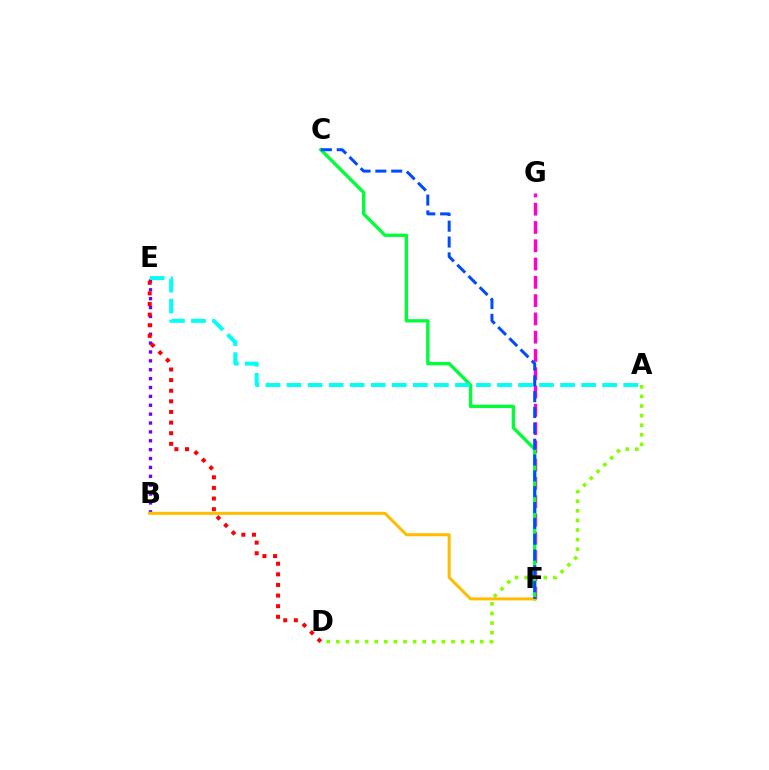{('B', 'E'): [{'color': '#7200ff', 'line_style': 'dotted', 'thickness': 2.41}], ('A', 'D'): [{'color': '#84ff00', 'line_style': 'dotted', 'thickness': 2.61}], ('D', 'E'): [{'color': '#ff0000', 'line_style': 'dotted', 'thickness': 2.89}], ('F', 'G'): [{'color': '#ff00cf', 'line_style': 'dashed', 'thickness': 2.48}], ('C', 'F'): [{'color': '#00ff39', 'line_style': 'solid', 'thickness': 2.4}, {'color': '#004bff', 'line_style': 'dashed', 'thickness': 2.15}], ('B', 'F'): [{'color': '#ffbd00', 'line_style': 'solid', 'thickness': 2.18}], ('A', 'E'): [{'color': '#00fff6', 'line_style': 'dashed', 'thickness': 2.86}]}